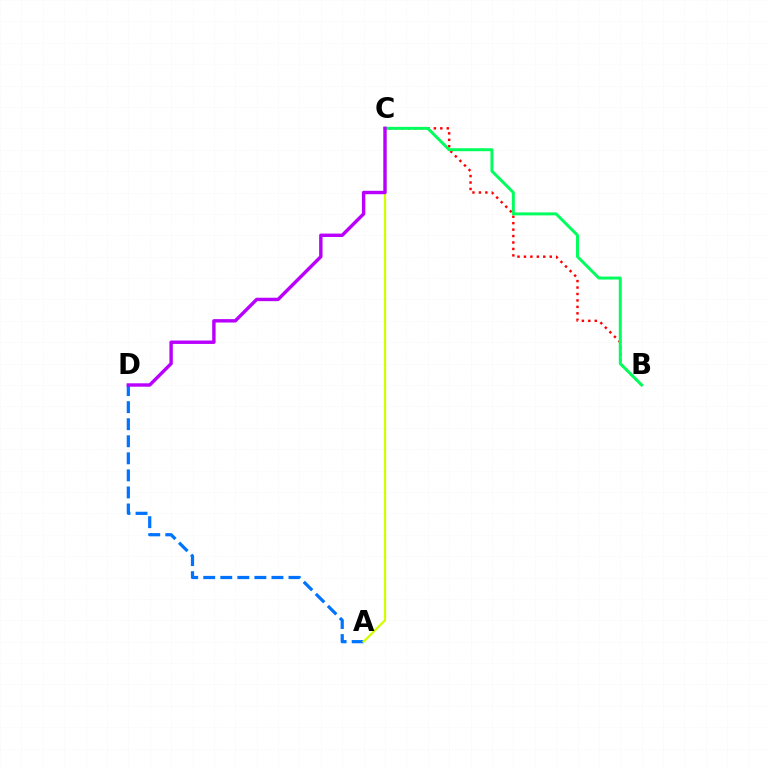{('A', 'D'): [{'color': '#0074ff', 'line_style': 'dashed', 'thickness': 2.32}], ('B', 'C'): [{'color': '#ff0000', 'line_style': 'dotted', 'thickness': 1.75}, {'color': '#00ff5c', 'line_style': 'solid', 'thickness': 2.14}], ('A', 'C'): [{'color': '#d1ff00', 'line_style': 'solid', 'thickness': 1.63}], ('C', 'D'): [{'color': '#b900ff', 'line_style': 'solid', 'thickness': 2.45}]}